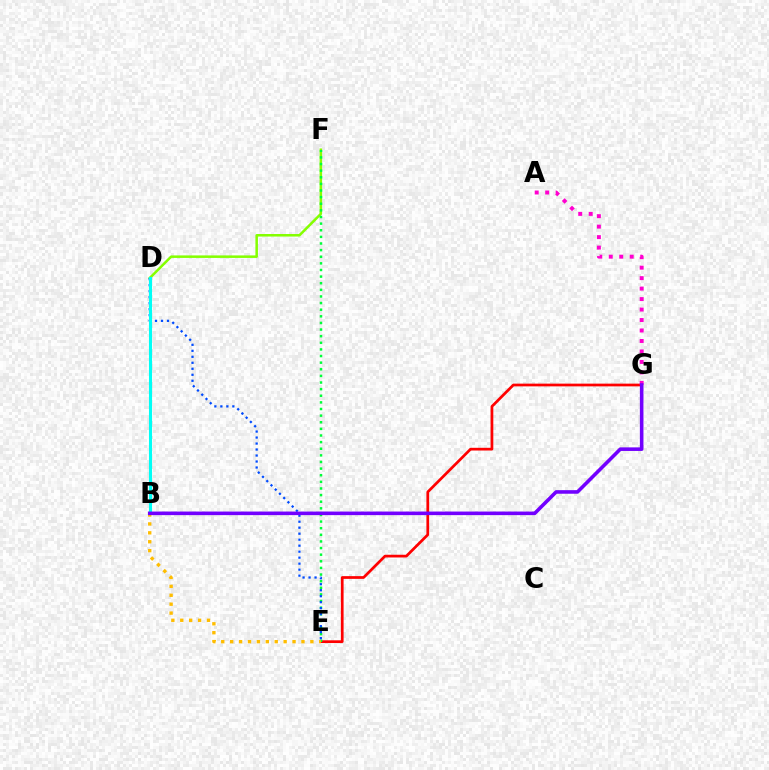{('D', 'F'): [{'color': '#84ff00', 'line_style': 'solid', 'thickness': 1.82}], ('E', 'G'): [{'color': '#ff0000', 'line_style': 'solid', 'thickness': 1.96}], ('E', 'F'): [{'color': '#00ff39', 'line_style': 'dotted', 'thickness': 1.8}], ('D', 'E'): [{'color': '#004bff', 'line_style': 'dotted', 'thickness': 1.63}], ('B', 'E'): [{'color': '#ffbd00', 'line_style': 'dotted', 'thickness': 2.42}], ('A', 'G'): [{'color': '#ff00cf', 'line_style': 'dotted', 'thickness': 2.85}], ('B', 'D'): [{'color': '#00fff6', 'line_style': 'solid', 'thickness': 2.22}], ('B', 'G'): [{'color': '#7200ff', 'line_style': 'solid', 'thickness': 2.58}]}